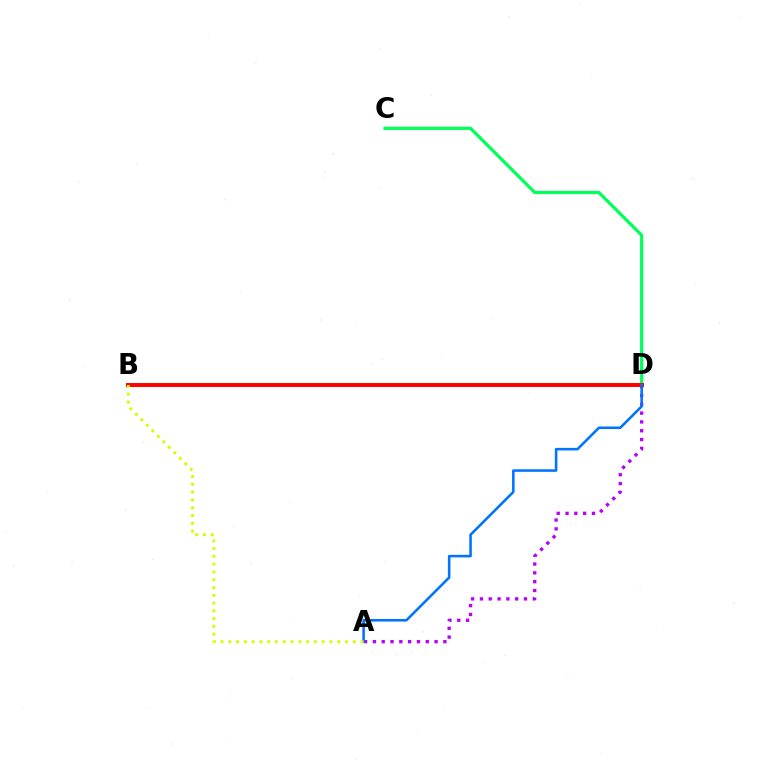{('A', 'D'): [{'color': '#b900ff', 'line_style': 'dotted', 'thickness': 2.39}, {'color': '#0074ff', 'line_style': 'solid', 'thickness': 1.85}], ('C', 'D'): [{'color': '#00ff5c', 'line_style': 'solid', 'thickness': 2.3}], ('B', 'D'): [{'color': '#ff0000', 'line_style': 'solid', 'thickness': 2.85}], ('A', 'B'): [{'color': '#d1ff00', 'line_style': 'dotted', 'thickness': 2.11}]}